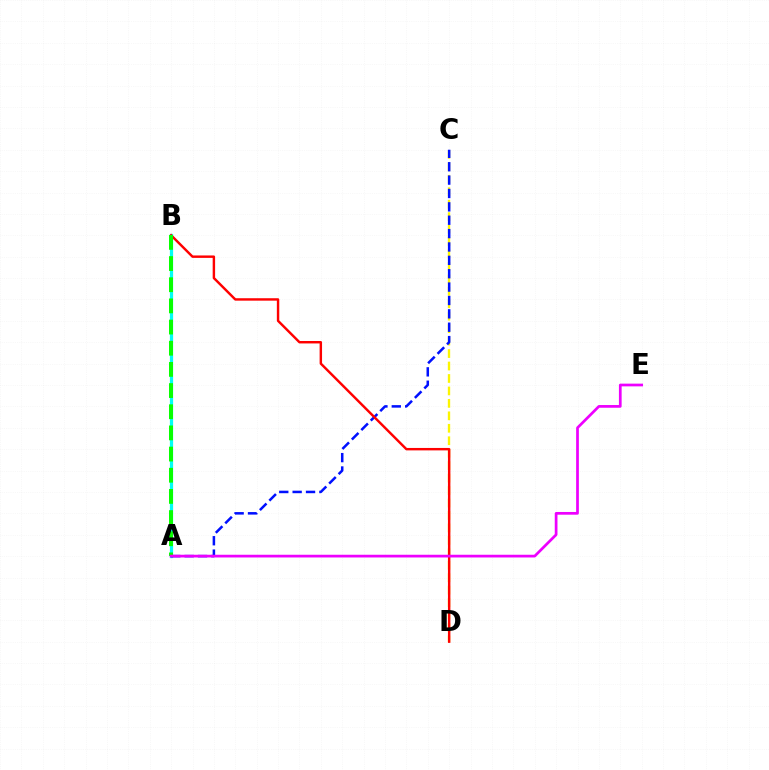{('A', 'B'): [{'color': '#00fff6', 'line_style': 'solid', 'thickness': 2.33}, {'color': '#08ff00', 'line_style': 'dashed', 'thickness': 2.88}], ('C', 'D'): [{'color': '#fcf500', 'line_style': 'dashed', 'thickness': 1.69}], ('A', 'C'): [{'color': '#0010ff', 'line_style': 'dashed', 'thickness': 1.82}], ('B', 'D'): [{'color': '#ff0000', 'line_style': 'solid', 'thickness': 1.75}], ('A', 'E'): [{'color': '#ee00ff', 'line_style': 'solid', 'thickness': 1.96}]}